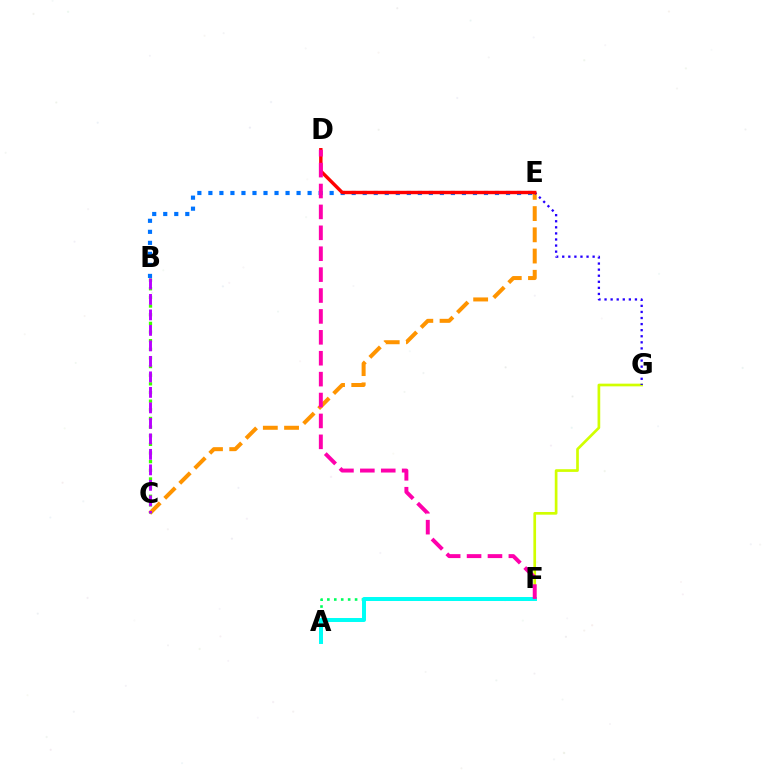{('F', 'G'): [{'color': '#d1ff00', 'line_style': 'solid', 'thickness': 1.94}], ('C', 'E'): [{'color': '#ff9400', 'line_style': 'dashed', 'thickness': 2.88}], ('A', 'F'): [{'color': '#00ff5c', 'line_style': 'dotted', 'thickness': 1.88}, {'color': '#00fff6', 'line_style': 'solid', 'thickness': 2.86}], ('B', 'C'): [{'color': '#3dff00', 'line_style': 'dotted', 'thickness': 2.35}, {'color': '#b900ff', 'line_style': 'dashed', 'thickness': 2.1}], ('B', 'E'): [{'color': '#0074ff', 'line_style': 'dotted', 'thickness': 3.0}], ('E', 'G'): [{'color': '#2500ff', 'line_style': 'dotted', 'thickness': 1.65}], ('D', 'E'): [{'color': '#ff0000', 'line_style': 'solid', 'thickness': 2.45}], ('D', 'F'): [{'color': '#ff00ac', 'line_style': 'dashed', 'thickness': 2.84}]}